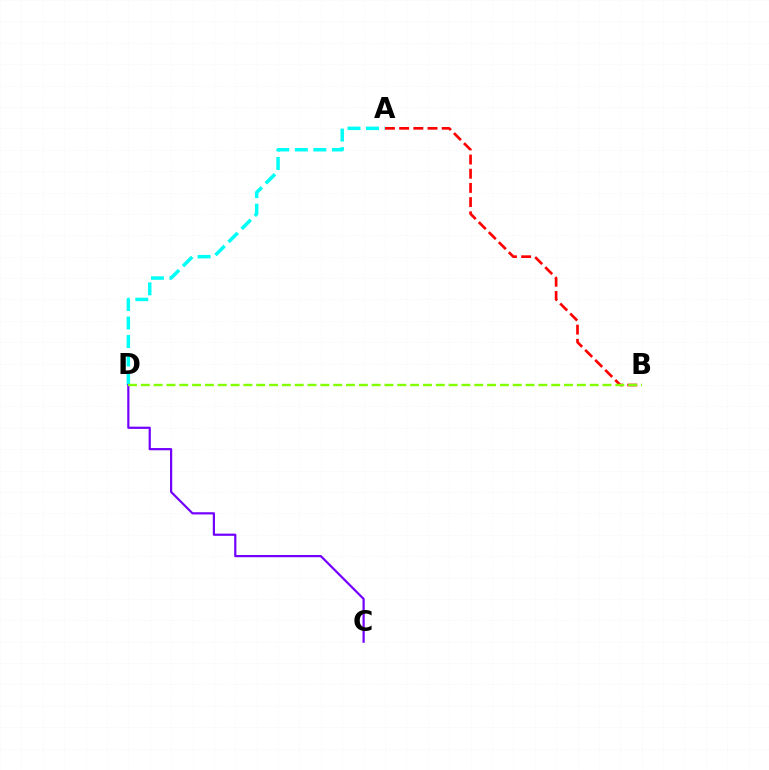{('A', 'B'): [{'color': '#ff0000', 'line_style': 'dashed', 'thickness': 1.93}], ('A', 'D'): [{'color': '#00fff6', 'line_style': 'dashed', 'thickness': 2.51}], ('C', 'D'): [{'color': '#7200ff', 'line_style': 'solid', 'thickness': 1.59}], ('B', 'D'): [{'color': '#84ff00', 'line_style': 'dashed', 'thickness': 1.74}]}